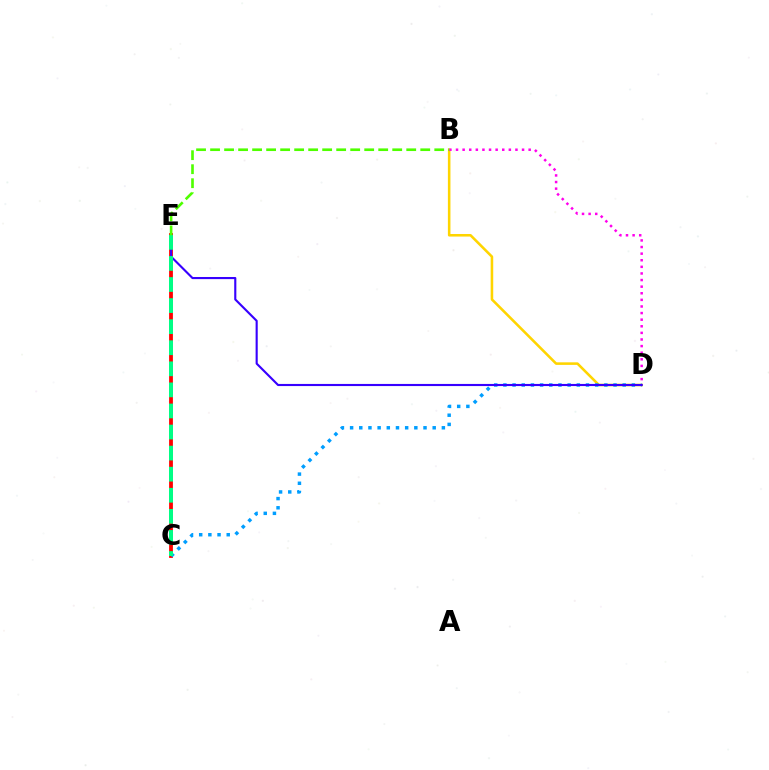{('C', 'E'): [{'color': '#ff0000', 'line_style': 'solid', 'thickness': 2.73}, {'color': '#00ff86', 'line_style': 'dashed', 'thickness': 2.86}], ('B', 'D'): [{'color': '#ffd500', 'line_style': 'solid', 'thickness': 1.84}, {'color': '#ff00ed', 'line_style': 'dotted', 'thickness': 1.79}], ('C', 'D'): [{'color': '#009eff', 'line_style': 'dotted', 'thickness': 2.49}], ('D', 'E'): [{'color': '#3700ff', 'line_style': 'solid', 'thickness': 1.53}], ('B', 'E'): [{'color': '#4fff00', 'line_style': 'dashed', 'thickness': 1.9}]}